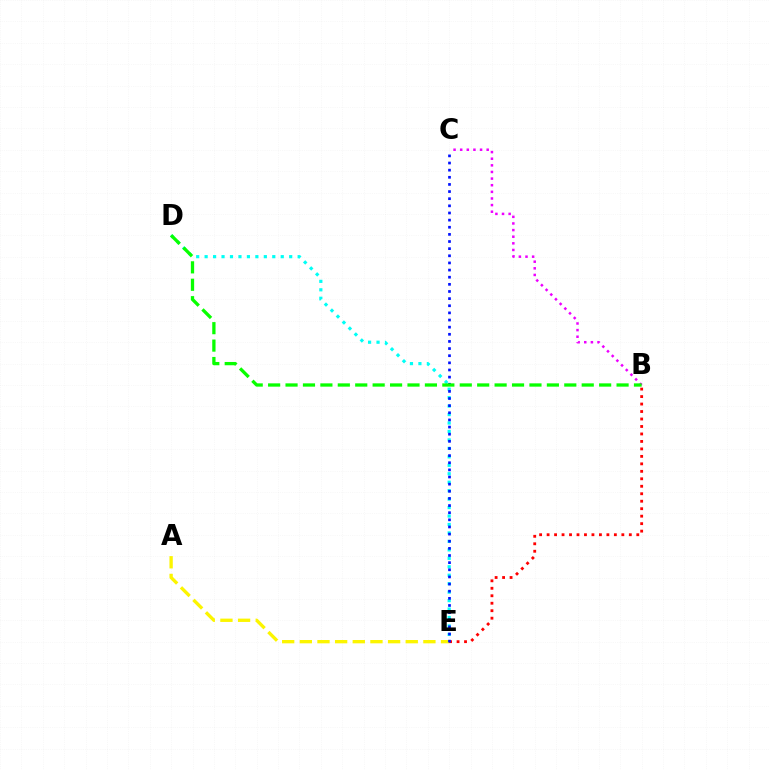{('A', 'E'): [{'color': '#fcf500', 'line_style': 'dashed', 'thickness': 2.4}], ('B', 'E'): [{'color': '#ff0000', 'line_style': 'dotted', 'thickness': 2.03}], ('D', 'E'): [{'color': '#00fff6', 'line_style': 'dotted', 'thickness': 2.3}], ('C', 'E'): [{'color': '#0010ff', 'line_style': 'dotted', 'thickness': 1.94}], ('B', 'C'): [{'color': '#ee00ff', 'line_style': 'dotted', 'thickness': 1.8}], ('B', 'D'): [{'color': '#08ff00', 'line_style': 'dashed', 'thickness': 2.37}]}